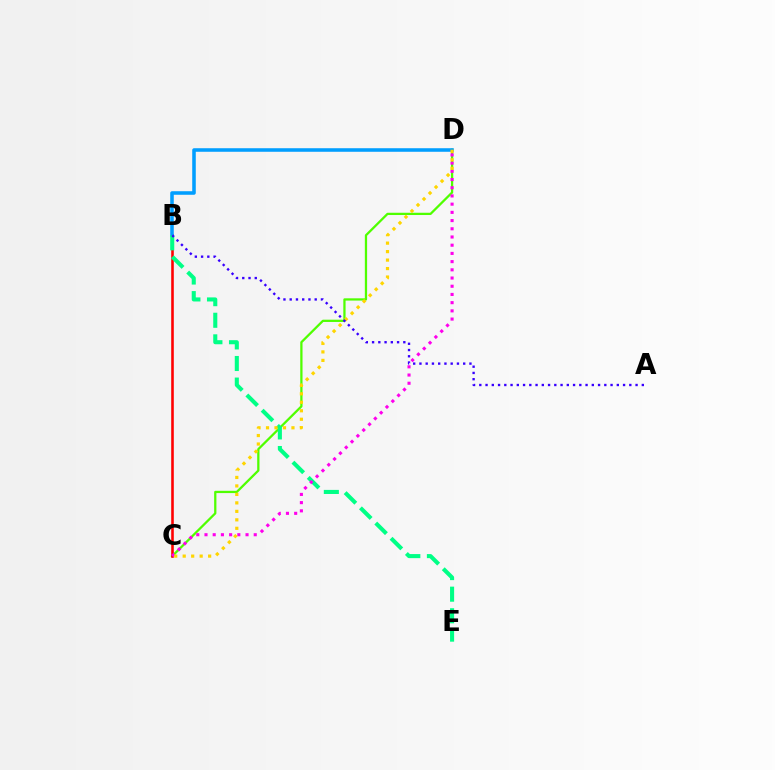{('C', 'D'): [{'color': '#4fff00', 'line_style': 'solid', 'thickness': 1.63}, {'color': '#ff00ed', 'line_style': 'dotted', 'thickness': 2.23}, {'color': '#ffd500', 'line_style': 'dotted', 'thickness': 2.3}], ('B', 'C'): [{'color': '#ff0000', 'line_style': 'solid', 'thickness': 1.86}], ('B', 'D'): [{'color': '#009eff', 'line_style': 'solid', 'thickness': 2.55}], ('B', 'E'): [{'color': '#00ff86', 'line_style': 'dashed', 'thickness': 2.93}], ('A', 'B'): [{'color': '#3700ff', 'line_style': 'dotted', 'thickness': 1.7}]}